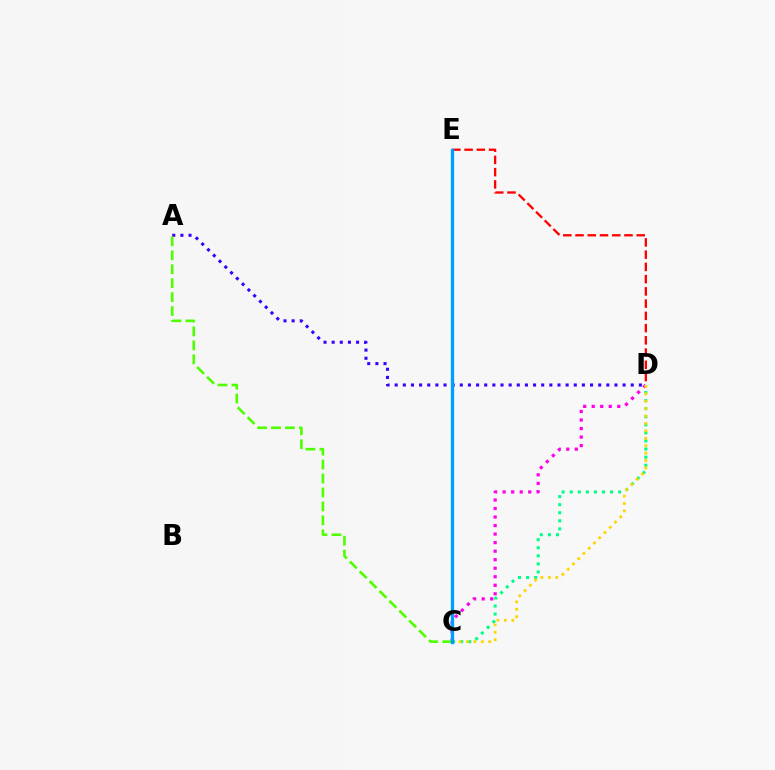{('A', 'D'): [{'color': '#3700ff', 'line_style': 'dotted', 'thickness': 2.21}], ('C', 'D'): [{'color': '#ff00ed', 'line_style': 'dotted', 'thickness': 2.32}, {'color': '#00ff86', 'line_style': 'dotted', 'thickness': 2.19}, {'color': '#ffd500', 'line_style': 'dotted', 'thickness': 2.01}], ('A', 'C'): [{'color': '#4fff00', 'line_style': 'dashed', 'thickness': 1.9}], ('D', 'E'): [{'color': '#ff0000', 'line_style': 'dashed', 'thickness': 1.66}], ('C', 'E'): [{'color': '#009eff', 'line_style': 'solid', 'thickness': 2.4}]}